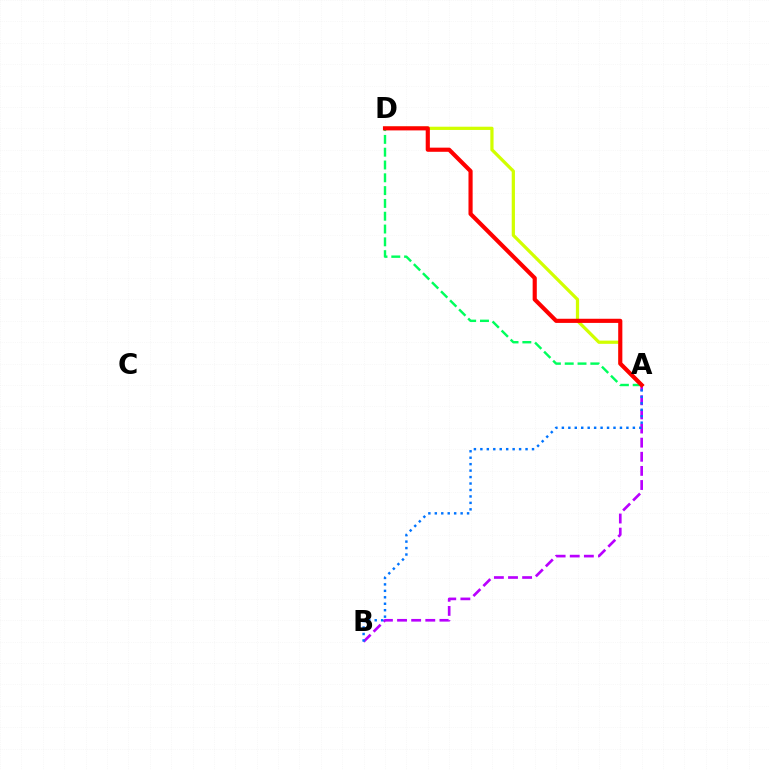{('A', 'B'): [{'color': '#b900ff', 'line_style': 'dashed', 'thickness': 1.92}, {'color': '#0074ff', 'line_style': 'dotted', 'thickness': 1.75}], ('A', 'D'): [{'color': '#d1ff00', 'line_style': 'solid', 'thickness': 2.33}, {'color': '#00ff5c', 'line_style': 'dashed', 'thickness': 1.74}, {'color': '#ff0000', 'line_style': 'solid', 'thickness': 2.98}]}